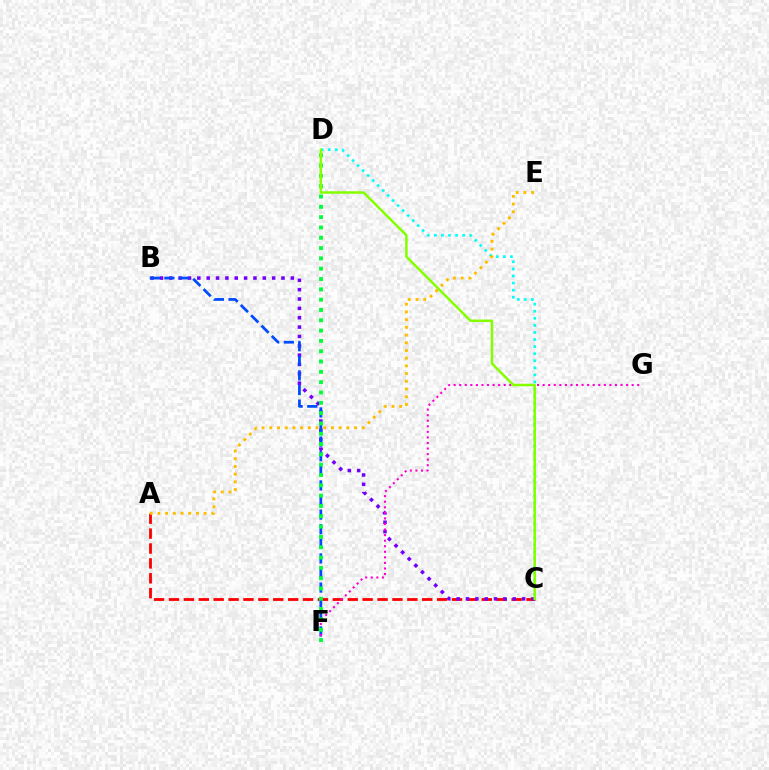{('A', 'C'): [{'color': '#ff0000', 'line_style': 'dashed', 'thickness': 2.02}], ('C', 'D'): [{'color': '#00fff6', 'line_style': 'dotted', 'thickness': 1.92}, {'color': '#84ff00', 'line_style': 'solid', 'thickness': 1.8}], ('B', 'C'): [{'color': '#7200ff', 'line_style': 'dotted', 'thickness': 2.54}], ('B', 'F'): [{'color': '#004bff', 'line_style': 'dashed', 'thickness': 1.98}], ('F', 'G'): [{'color': '#ff00cf', 'line_style': 'dotted', 'thickness': 1.51}], ('D', 'F'): [{'color': '#00ff39', 'line_style': 'dotted', 'thickness': 2.8}], ('A', 'E'): [{'color': '#ffbd00', 'line_style': 'dotted', 'thickness': 2.09}]}